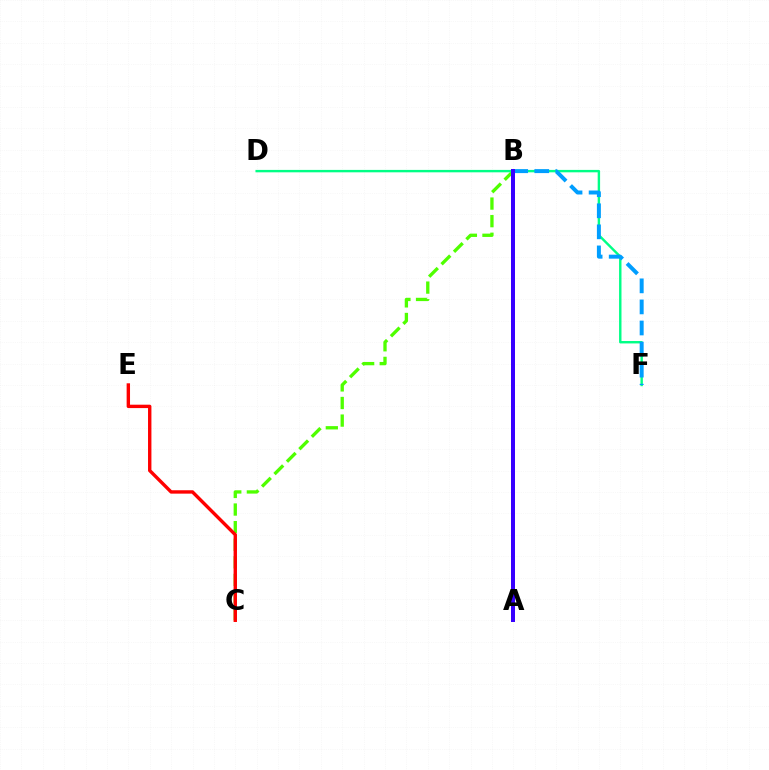{('B', 'C'): [{'color': '#4fff00', 'line_style': 'dashed', 'thickness': 2.39}], ('D', 'F'): [{'color': '#00ff86', 'line_style': 'solid', 'thickness': 1.74}], ('B', 'F'): [{'color': '#009eff', 'line_style': 'dashed', 'thickness': 2.86}], ('A', 'B'): [{'color': '#ffd500', 'line_style': 'dotted', 'thickness': 2.06}, {'color': '#ff00ed', 'line_style': 'solid', 'thickness': 2.59}, {'color': '#3700ff', 'line_style': 'solid', 'thickness': 2.88}], ('C', 'E'): [{'color': '#ff0000', 'line_style': 'solid', 'thickness': 2.44}]}